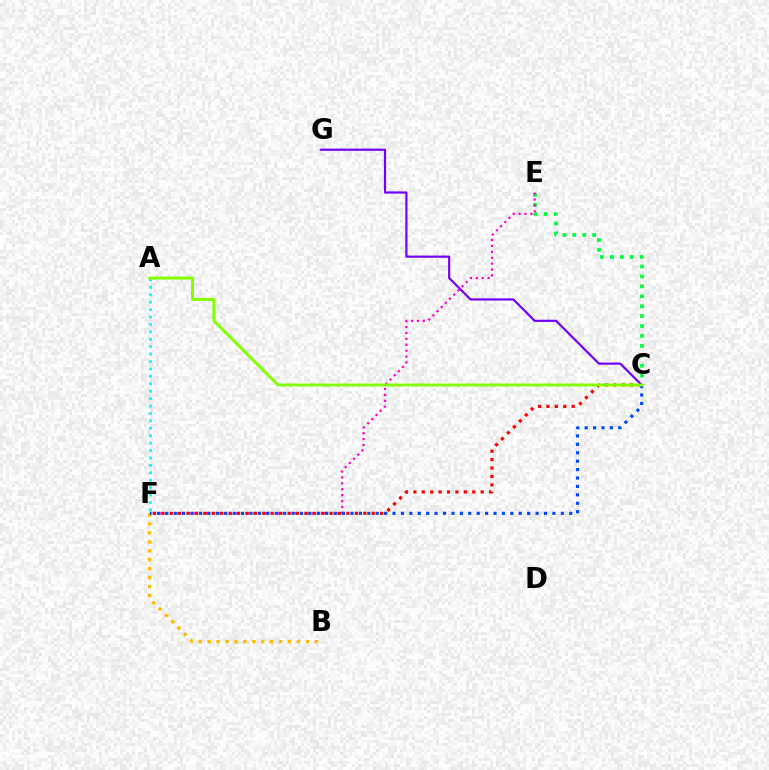{('C', 'E'): [{'color': '#00ff39', 'line_style': 'dotted', 'thickness': 2.7}], ('C', 'G'): [{'color': '#7200ff', 'line_style': 'solid', 'thickness': 1.57}], ('E', 'F'): [{'color': '#ff00cf', 'line_style': 'dotted', 'thickness': 1.6}], ('A', 'F'): [{'color': '#00fff6', 'line_style': 'dotted', 'thickness': 2.02}], ('C', 'F'): [{'color': '#ff0000', 'line_style': 'dotted', 'thickness': 2.29}, {'color': '#004bff', 'line_style': 'dotted', 'thickness': 2.29}], ('B', 'F'): [{'color': '#ffbd00', 'line_style': 'dotted', 'thickness': 2.43}], ('A', 'C'): [{'color': '#84ff00', 'line_style': 'solid', 'thickness': 2.13}]}